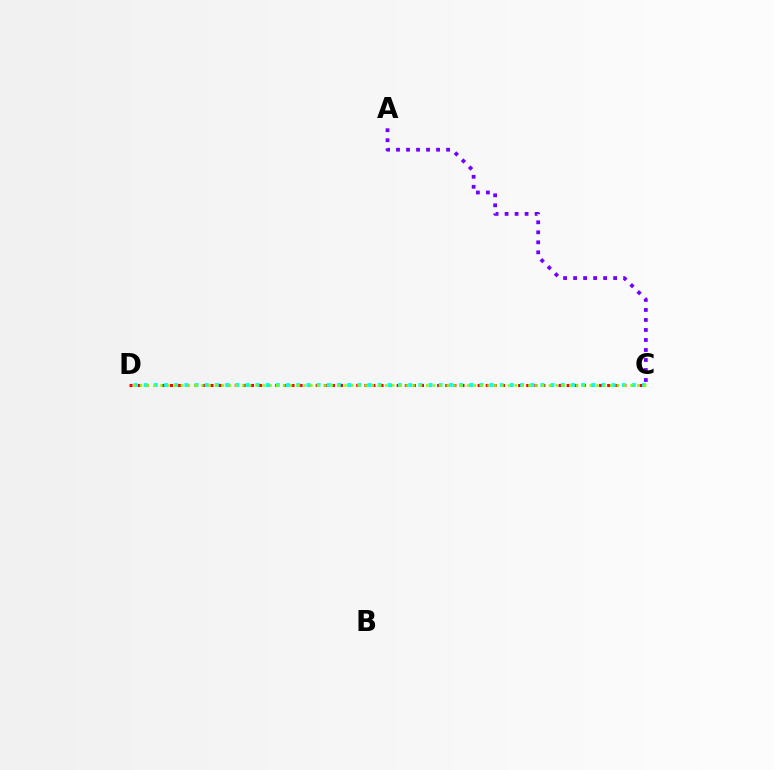{('C', 'D'): [{'color': '#ff0000', 'line_style': 'dotted', 'thickness': 2.2}, {'color': '#00fff6', 'line_style': 'dotted', 'thickness': 2.76}, {'color': '#84ff00', 'line_style': 'dotted', 'thickness': 1.85}], ('A', 'C'): [{'color': '#7200ff', 'line_style': 'dotted', 'thickness': 2.72}]}